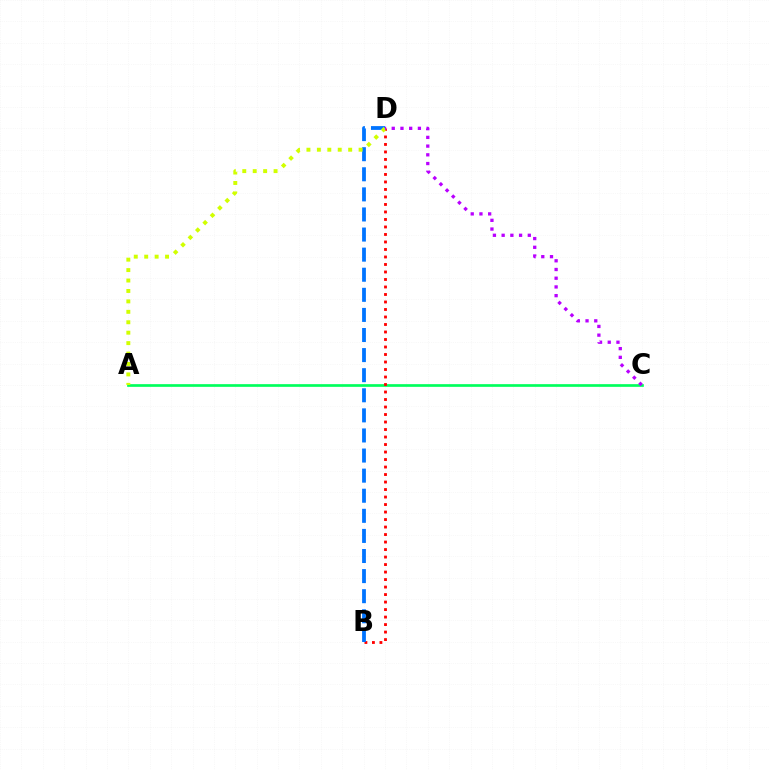{('A', 'C'): [{'color': '#00ff5c', 'line_style': 'solid', 'thickness': 1.93}], ('B', 'D'): [{'color': '#ff0000', 'line_style': 'dotted', 'thickness': 2.04}, {'color': '#0074ff', 'line_style': 'dashed', 'thickness': 2.73}], ('A', 'D'): [{'color': '#d1ff00', 'line_style': 'dotted', 'thickness': 2.83}], ('C', 'D'): [{'color': '#b900ff', 'line_style': 'dotted', 'thickness': 2.37}]}